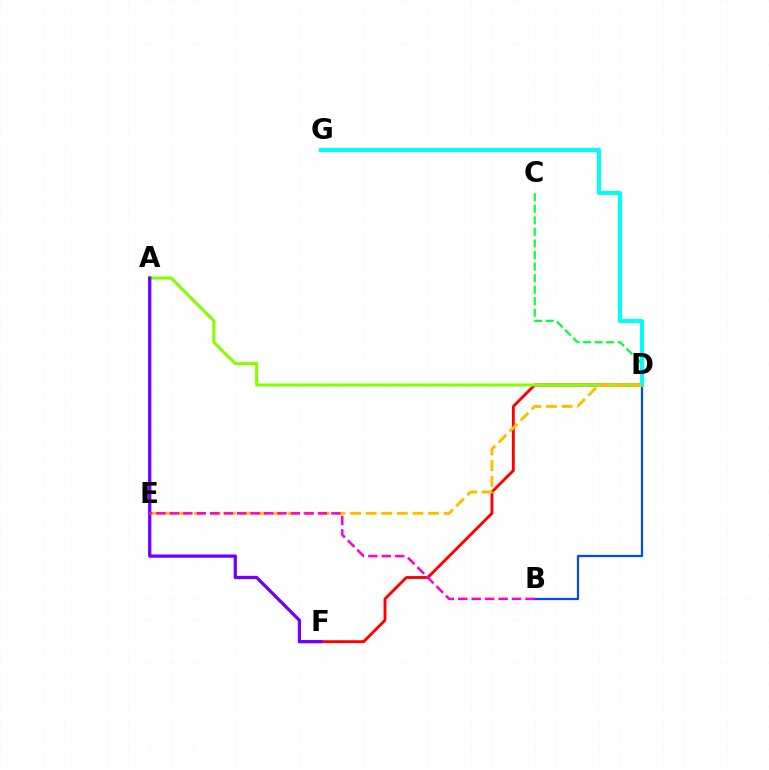{('D', 'F'): [{'color': '#ff0000', 'line_style': 'solid', 'thickness': 2.08}], ('A', 'D'): [{'color': '#84ff00', 'line_style': 'solid', 'thickness': 2.22}], ('C', 'D'): [{'color': '#00ff39', 'line_style': 'dashed', 'thickness': 1.57}], ('B', 'D'): [{'color': '#004bff', 'line_style': 'solid', 'thickness': 1.62}], ('D', 'G'): [{'color': '#00fff6', 'line_style': 'solid', 'thickness': 2.93}], ('A', 'F'): [{'color': '#7200ff', 'line_style': 'solid', 'thickness': 2.36}], ('D', 'E'): [{'color': '#ffbd00', 'line_style': 'dashed', 'thickness': 2.12}], ('B', 'E'): [{'color': '#ff00cf', 'line_style': 'dashed', 'thickness': 1.83}]}